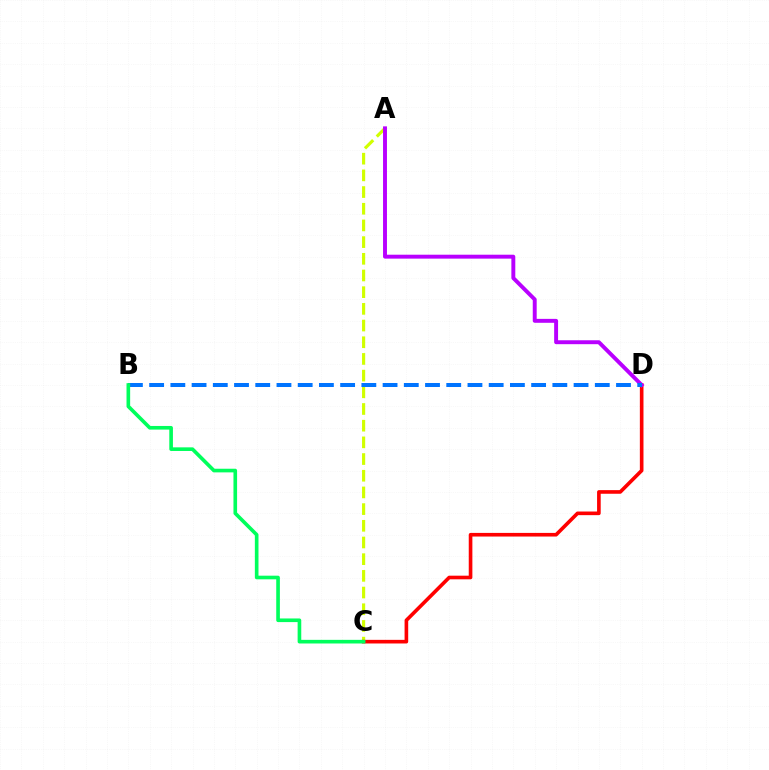{('A', 'C'): [{'color': '#d1ff00', 'line_style': 'dashed', 'thickness': 2.27}], ('C', 'D'): [{'color': '#ff0000', 'line_style': 'solid', 'thickness': 2.61}], ('A', 'D'): [{'color': '#b900ff', 'line_style': 'solid', 'thickness': 2.82}], ('B', 'D'): [{'color': '#0074ff', 'line_style': 'dashed', 'thickness': 2.88}], ('B', 'C'): [{'color': '#00ff5c', 'line_style': 'solid', 'thickness': 2.62}]}